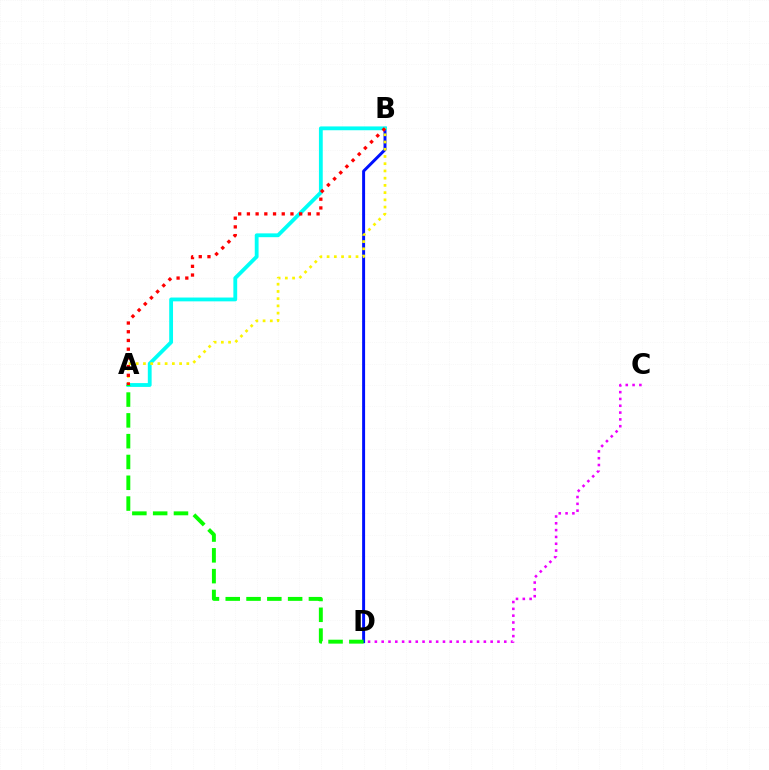{('C', 'D'): [{'color': '#ee00ff', 'line_style': 'dotted', 'thickness': 1.85}], ('B', 'D'): [{'color': '#0010ff', 'line_style': 'solid', 'thickness': 2.13}], ('A', 'B'): [{'color': '#00fff6', 'line_style': 'solid', 'thickness': 2.75}, {'color': '#fcf500', 'line_style': 'dotted', 'thickness': 1.96}, {'color': '#ff0000', 'line_style': 'dotted', 'thickness': 2.37}], ('A', 'D'): [{'color': '#08ff00', 'line_style': 'dashed', 'thickness': 2.83}]}